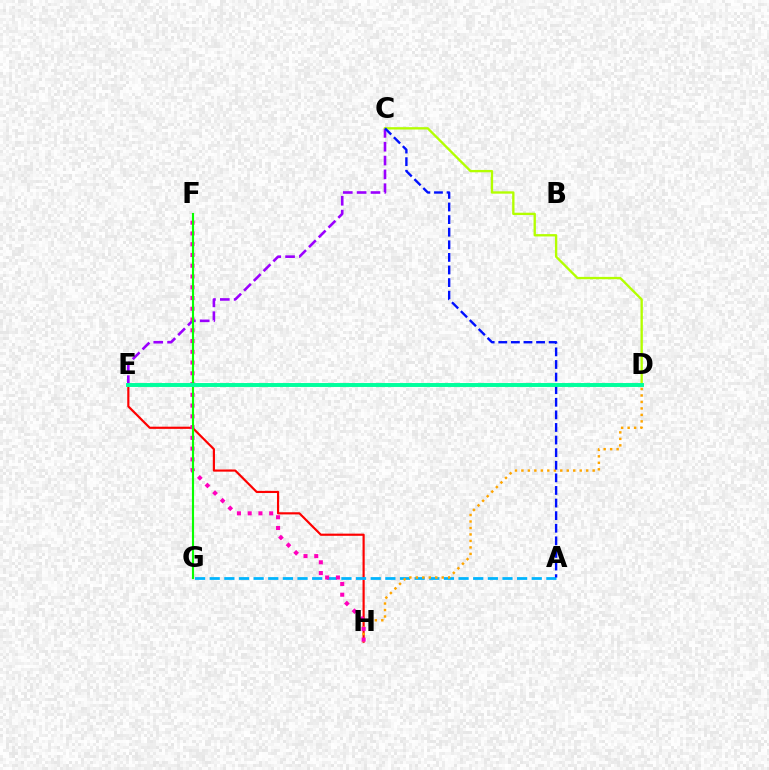{('E', 'H'): [{'color': '#ff0000', 'line_style': 'solid', 'thickness': 1.56}], ('A', 'G'): [{'color': '#00b5ff', 'line_style': 'dashed', 'thickness': 1.99}], ('C', 'E'): [{'color': '#9b00ff', 'line_style': 'dashed', 'thickness': 1.88}], ('D', 'H'): [{'color': '#ffa500', 'line_style': 'dotted', 'thickness': 1.76}], ('C', 'D'): [{'color': '#b3ff00', 'line_style': 'solid', 'thickness': 1.69}], ('A', 'C'): [{'color': '#0010ff', 'line_style': 'dashed', 'thickness': 1.71}], ('F', 'H'): [{'color': '#ff00bd', 'line_style': 'dotted', 'thickness': 2.92}], ('F', 'G'): [{'color': '#08ff00', 'line_style': 'solid', 'thickness': 1.54}], ('D', 'E'): [{'color': '#00ff9d', 'line_style': 'solid', 'thickness': 2.83}]}